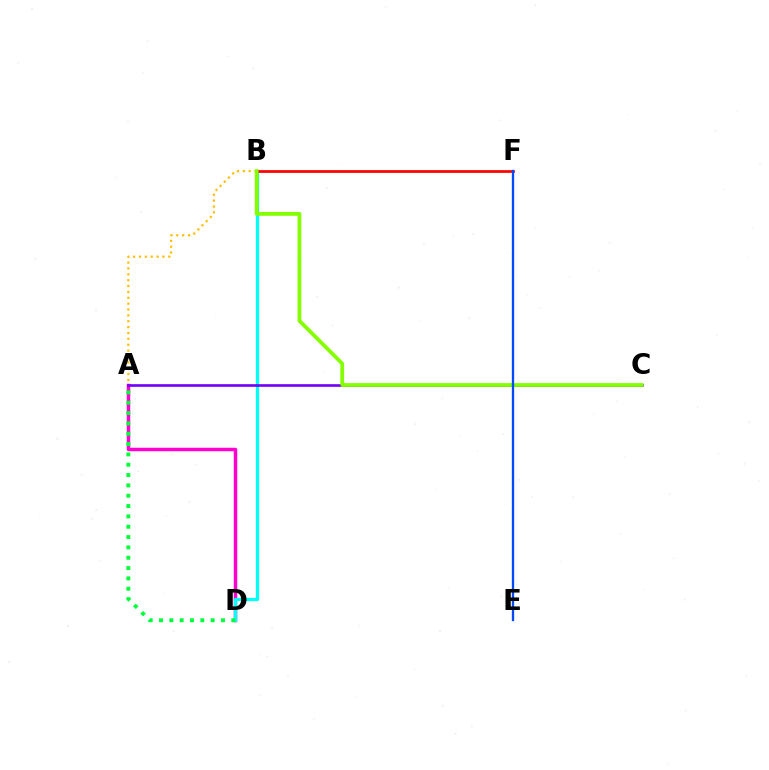{('A', 'D'): [{'color': '#ff00cf', 'line_style': 'solid', 'thickness': 2.51}, {'color': '#00ff39', 'line_style': 'dotted', 'thickness': 2.81}], ('A', 'B'): [{'color': '#ffbd00', 'line_style': 'dotted', 'thickness': 1.59}], ('B', 'D'): [{'color': '#00fff6', 'line_style': 'solid', 'thickness': 2.34}], ('B', 'F'): [{'color': '#ff0000', 'line_style': 'solid', 'thickness': 1.96}], ('A', 'C'): [{'color': '#7200ff', 'line_style': 'solid', 'thickness': 1.91}], ('B', 'C'): [{'color': '#84ff00', 'line_style': 'solid', 'thickness': 2.72}], ('E', 'F'): [{'color': '#004bff', 'line_style': 'solid', 'thickness': 1.66}]}